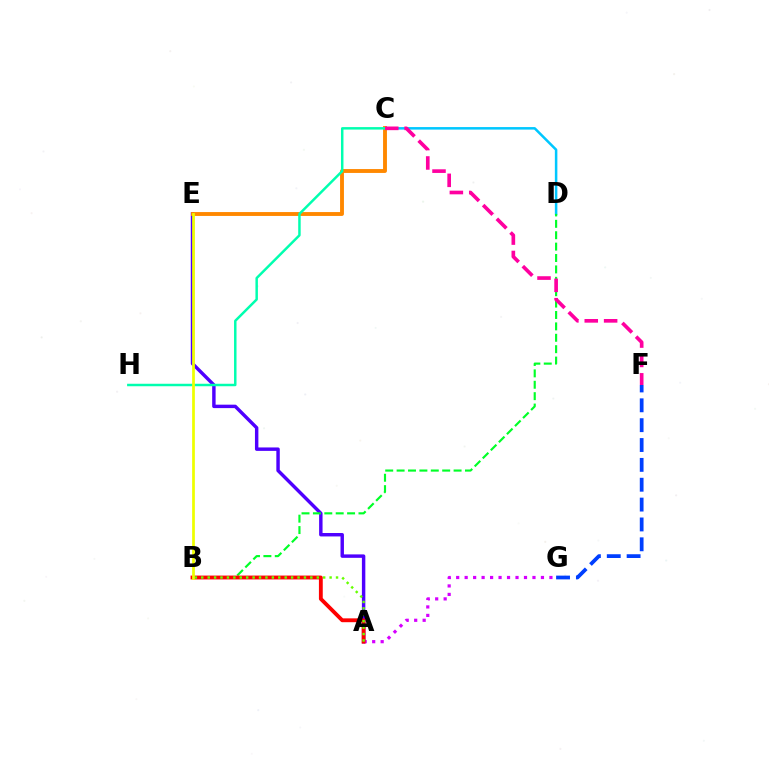{('A', 'E'): [{'color': '#4f00ff', 'line_style': 'solid', 'thickness': 2.47}], ('C', 'D'): [{'color': '#00c7ff', 'line_style': 'solid', 'thickness': 1.81}], ('B', 'D'): [{'color': '#00ff27', 'line_style': 'dashed', 'thickness': 1.55}], ('C', 'E'): [{'color': '#ff8800', 'line_style': 'solid', 'thickness': 2.79}], ('A', 'G'): [{'color': '#d600ff', 'line_style': 'dotted', 'thickness': 2.3}], ('A', 'B'): [{'color': '#ff0000', 'line_style': 'solid', 'thickness': 2.77}, {'color': '#66ff00', 'line_style': 'dotted', 'thickness': 1.74}], ('C', 'H'): [{'color': '#00ffaf', 'line_style': 'solid', 'thickness': 1.78}], ('F', 'G'): [{'color': '#003fff', 'line_style': 'dashed', 'thickness': 2.7}], ('C', 'F'): [{'color': '#ff00a0', 'line_style': 'dashed', 'thickness': 2.63}], ('B', 'E'): [{'color': '#eeff00', 'line_style': 'solid', 'thickness': 1.97}]}